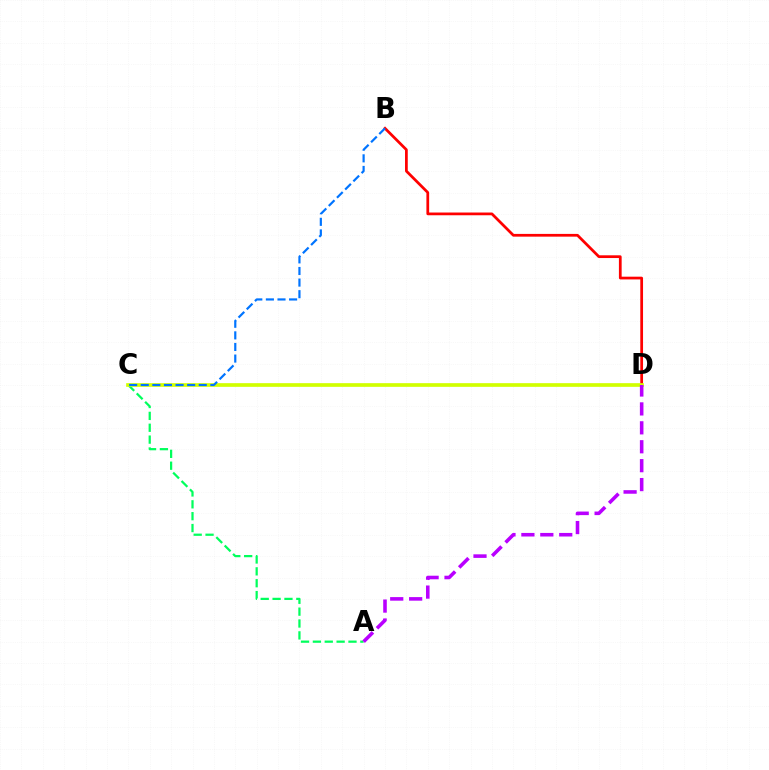{('B', 'D'): [{'color': '#ff0000', 'line_style': 'solid', 'thickness': 1.97}], ('A', 'C'): [{'color': '#00ff5c', 'line_style': 'dashed', 'thickness': 1.61}], ('C', 'D'): [{'color': '#d1ff00', 'line_style': 'solid', 'thickness': 2.65}], ('A', 'D'): [{'color': '#b900ff', 'line_style': 'dashed', 'thickness': 2.57}], ('B', 'C'): [{'color': '#0074ff', 'line_style': 'dashed', 'thickness': 1.58}]}